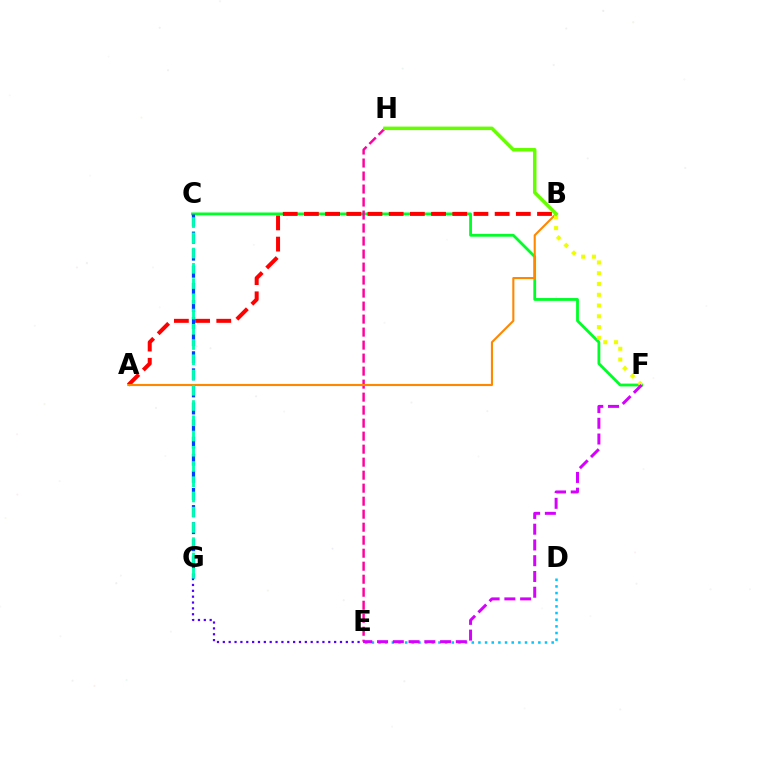{('C', 'F'): [{'color': '#00ff27', 'line_style': 'solid', 'thickness': 2.02}], ('E', 'G'): [{'color': '#4f00ff', 'line_style': 'dotted', 'thickness': 1.59}], ('E', 'H'): [{'color': '#ff00a0', 'line_style': 'dashed', 'thickness': 1.77}], ('A', 'B'): [{'color': '#ff0000', 'line_style': 'dashed', 'thickness': 2.88}, {'color': '#ff8800', 'line_style': 'solid', 'thickness': 1.51}], ('C', 'G'): [{'color': '#003fff', 'line_style': 'dashed', 'thickness': 2.32}, {'color': '#00ffaf', 'line_style': 'dashed', 'thickness': 2.07}], ('B', 'F'): [{'color': '#eeff00', 'line_style': 'dotted', 'thickness': 2.93}], ('D', 'E'): [{'color': '#00c7ff', 'line_style': 'dotted', 'thickness': 1.81}], ('E', 'F'): [{'color': '#d600ff', 'line_style': 'dashed', 'thickness': 2.14}], ('B', 'H'): [{'color': '#66ff00', 'line_style': 'solid', 'thickness': 2.52}]}